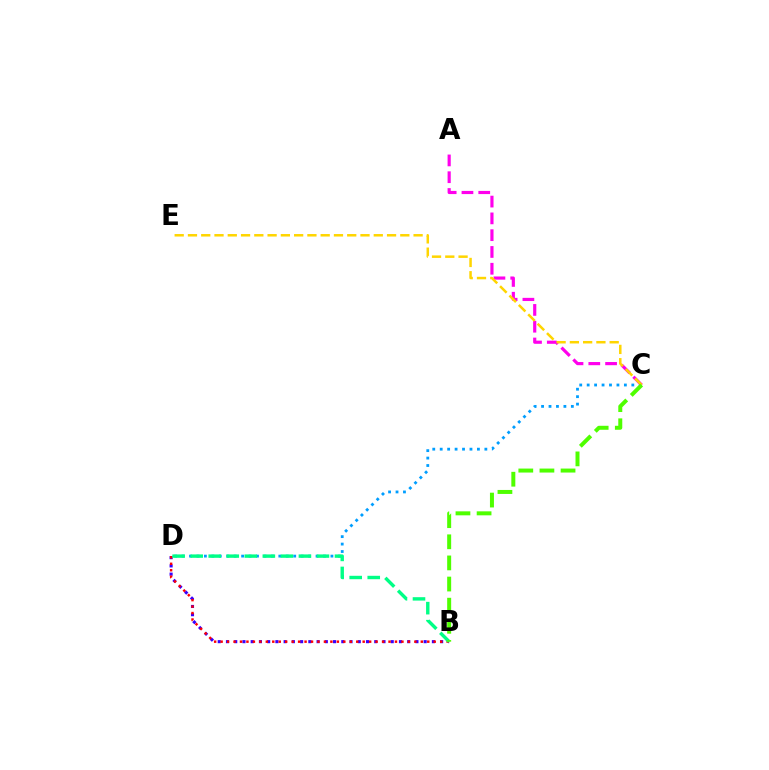{('B', 'D'): [{'color': '#3700ff', 'line_style': 'dotted', 'thickness': 2.24}, {'color': '#ff0000', 'line_style': 'dotted', 'thickness': 1.75}, {'color': '#00ff86', 'line_style': 'dashed', 'thickness': 2.45}], ('C', 'D'): [{'color': '#009eff', 'line_style': 'dotted', 'thickness': 2.02}], ('A', 'C'): [{'color': '#ff00ed', 'line_style': 'dashed', 'thickness': 2.28}], ('C', 'E'): [{'color': '#ffd500', 'line_style': 'dashed', 'thickness': 1.8}], ('B', 'C'): [{'color': '#4fff00', 'line_style': 'dashed', 'thickness': 2.87}]}